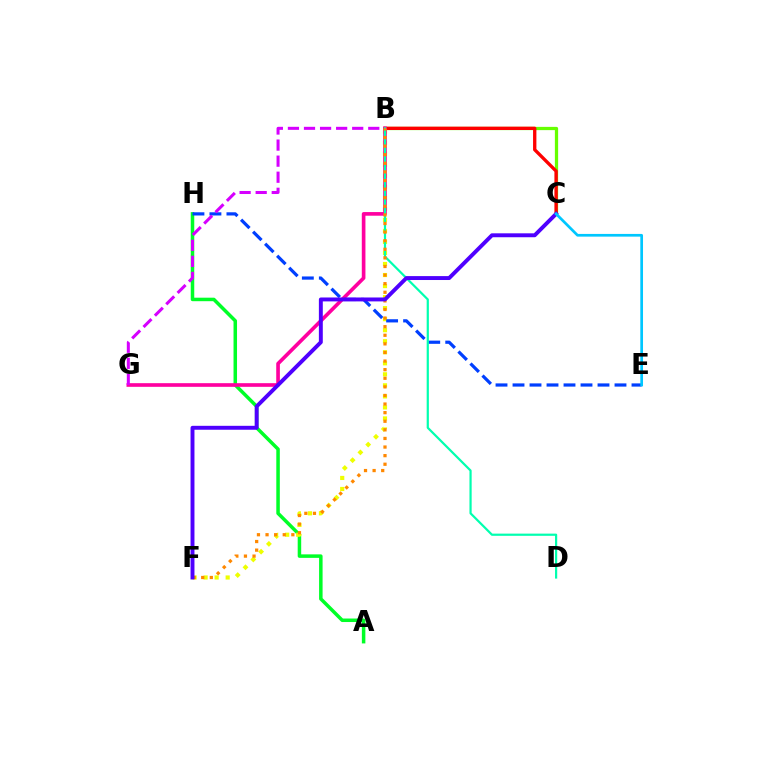{('B', 'C'): [{'color': '#66ff00', 'line_style': 'solid', 'thickness': 2.34}, {'color': '#ff0000', 'line_style': 'solid', 'thickness': 2.4}], ('A', 'H'): [{'color': '#00ff27', 'line_style': 'solid', 'thickness': 2.52}], ('B', 'F'): [{'color': '#eeff00', 'line_style': 'dotted', 'thickness': 3.0}, {'color': '#ff8800', 'line_style': 'dotted', 'thickness': 2.34}], ('B', 'G'): [{'color': '#ff00a0', 'line_style': 'solid', 'thickness': 2.63}, {'color': '#d600ff', 'line_style': 'dashed', 'thickness': 2.18}], ('E', 'H'): [{'color': '#003fff', 'line_style': 'dashed', 'thickness': 2.31}], ('B', 'D'): [{'color': '#00ffaf', 'line_style': 'solid', 'thickness': 1.58}], ('C', 'F'): [{'color': '#4f00ff', 'line_style': 'solid', 'thickness': 2.82}], ('C', 'E'): [{'color': '#00c7ff', 'line_style': 'solid', 'thickness': 1.95}]}